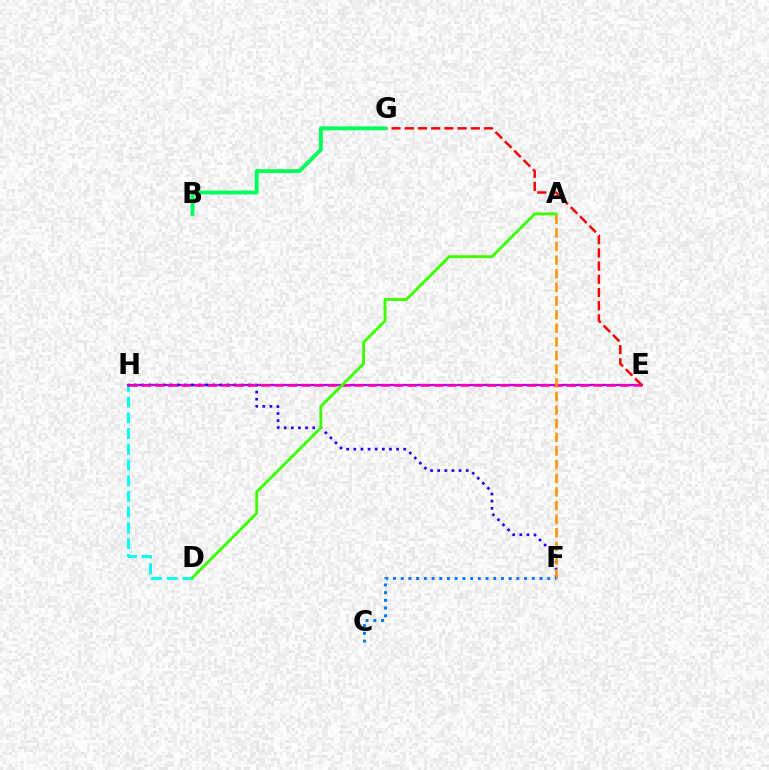{('E', 'H'): [{'color': '#d1ff00', 'line_style': 'solid', 'thickness': 1.57}, {'color': '#b900ff', 'line_style': 'solid', 'thickness': 1.59}, {'color': '#ff00ac', 'line_style': 'dashed', 'thickness': 1.8}], ('D', 'H'): [{'color': '#00fff6', 'line_style': 'dashed', 'thickness': 2.14}], ('F', 'H'): [{'color': '#2500ff', 'line_style': 'dotted', 'thickness': 1.94}], ('A', 'F'): [{'color': '#ff9400', 'line_style': 'dashed', 'thickness': 1.85}], ('E', 'G'): [{'color': '#ff0000', 'line_style': 'dashed', 'thickness': 1.79}], ('A', 'D'): [{'color': '#3dff00', 'line_style': 'solid', 'thickness': 2.08}], ('B', 'G'): [{'color': '#00ff5c', 'line_style': 'solid', 'thickness': 2.81}], ('C', 'F'): [{'color': '#0074ff', 'line_style': 'dotted', 'thickness': 2.1}]}